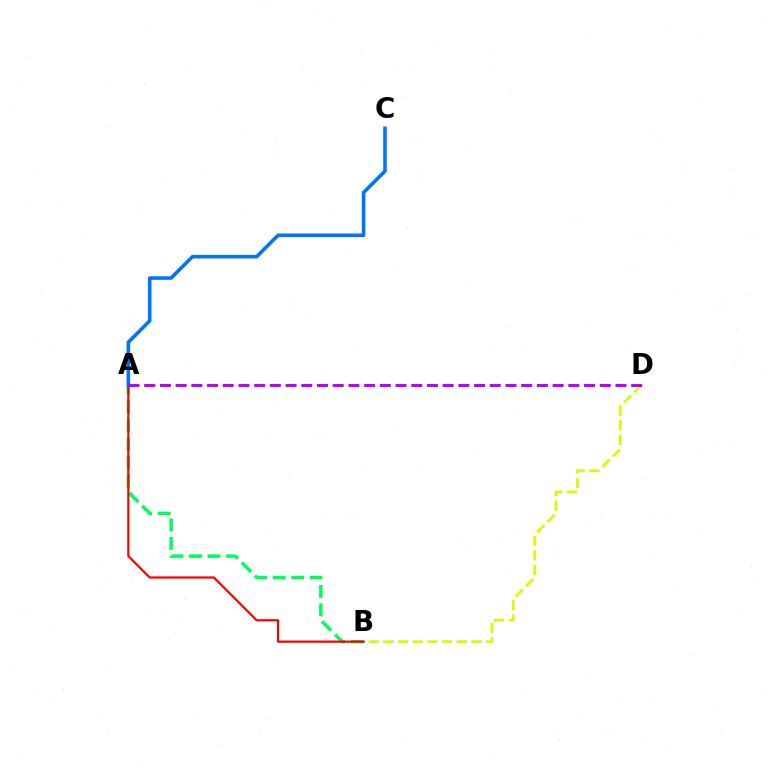{('A', 'B'): [{'color': '#00ff5c', 'line_style': 'dashed', 'thickness': 2.51}, {'color': '#ff0000', 'line_style': 'solid', 'thickness': 1.6}], ('B', 'D'): [{'color': '#d1ff00', 'line_style': 'dashed', 'thickness': 1.99}], ('A', 'C'): [{'color': '#0074ff', 'line_style': 'solid', 'thickness': 2.59}], ('A', 'D'): [{'color': '#b900ff', 'line_style': 'dashed', 'thickness': 2.13}]}